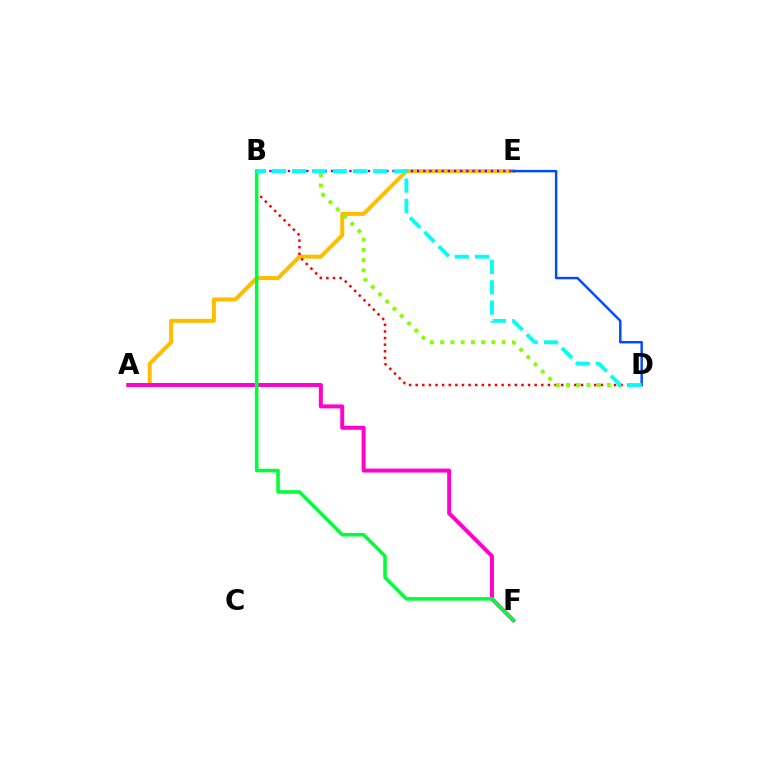{('A', 'E'): [{'color': '#ffbd00', 'line_style': 'solid', 'thickness': 2.89}], ('B', 'D'): [{'color': '#ff0000', 'line_style': 'dotted', 'thickness': 1.8}, {'color': '#84ff00', 'line_style': 'dotted', 'thickness': 2.79}, {'color': '#00fff6', 'line_style': 'dashed', 'thickness': 2.75}], ('B', 'E'): [{'color': '#7200ff', 'line_style': 'dotted', 'thickness': 1.67}], ('D', 'E'): [{'color': '#004bff', 'line_style': 'solid', 'thickness': 1.76}], ('A', 'F'): [{'color': '#ff00cf', 'line_style': 'solid', 'thickness': 2.85}], ('B', 'F'): [{'color': '#00ff39', 'line_style': 'solid', 'thickness': 2.55}]}